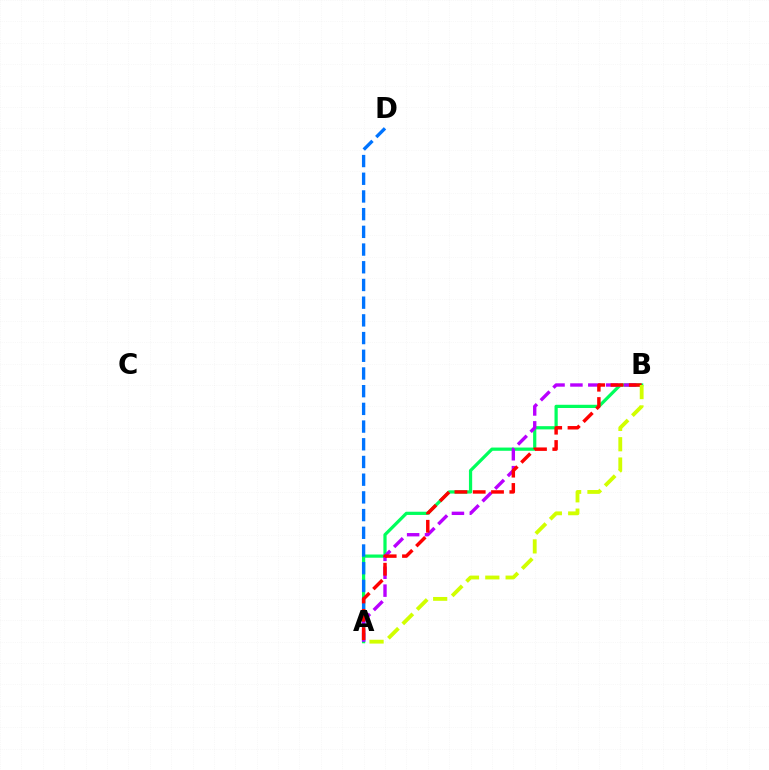{('A', 'B'): [{'color': '#00ff5c', 'line_style': 'solid', 'thickness': 2.32}, {'color': '#b900ff', 'line_style': 'dashed', 'thickness': 2.43}, {'color': '#ff0000', 'line_style': 'dashed', 'thickness': 2.49}, {'color': '#d1ff00', 'line_style': 'dashed', 'thickness': 2.76}], ('A', 'D'): [{'color': '#0074ff', 'line_style': 'dashed', 'thickness': 2.4}]}